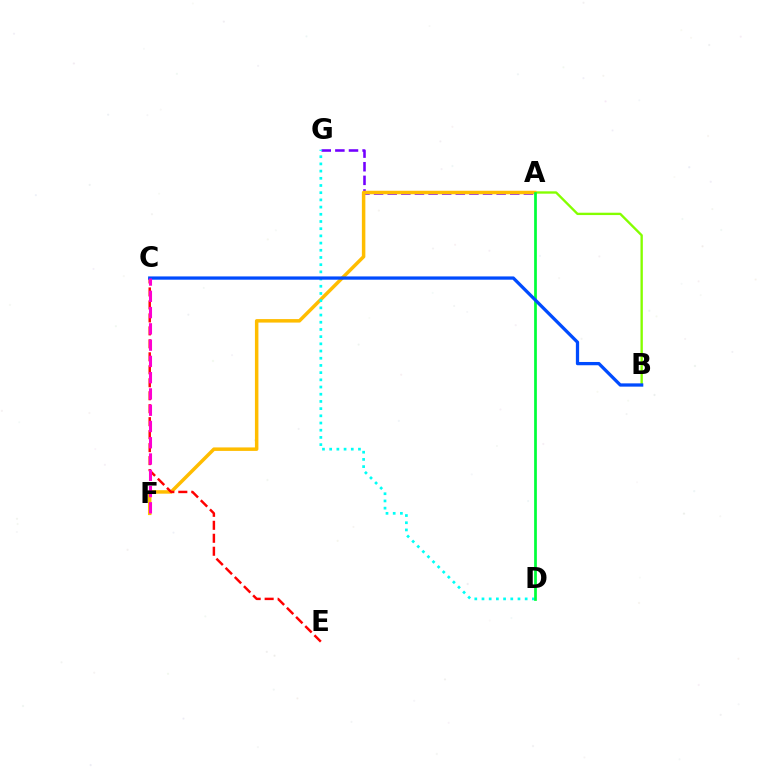{('A', 'G'): [{'color': '#7200ff', 'line_style': 'dashed', 'thickness': 1.85}], ('A', 'B'): [{'color': '#84ff00', 'line_style': 'solid', 'thickness': 1.7}], ('A', 'F'): [{'color': '#ffbd00', 'line_style': 'solid', 'thickness': 2.51}], ('C', 'E'): [{'color': '#ff0000', 'line_style': 'dashed', 'thickness': 1.76}], ('D', 'G'): [{'color': '#00fff6', 'line_style': 'dotted', 'thickness': 1.96}], ('A', 'D'): [{'color': '#00ff39', 'line_style': 'solid', 'thickness': 1.96}], ('B', 'C'): [{'color': '#004bff', 'line_style': 'solid', 'thickness': 2.35}], ('C', 'F'): [{'color': '#ff00cf', 'line_style': 'dashed', 'thickness': 2.21}]}